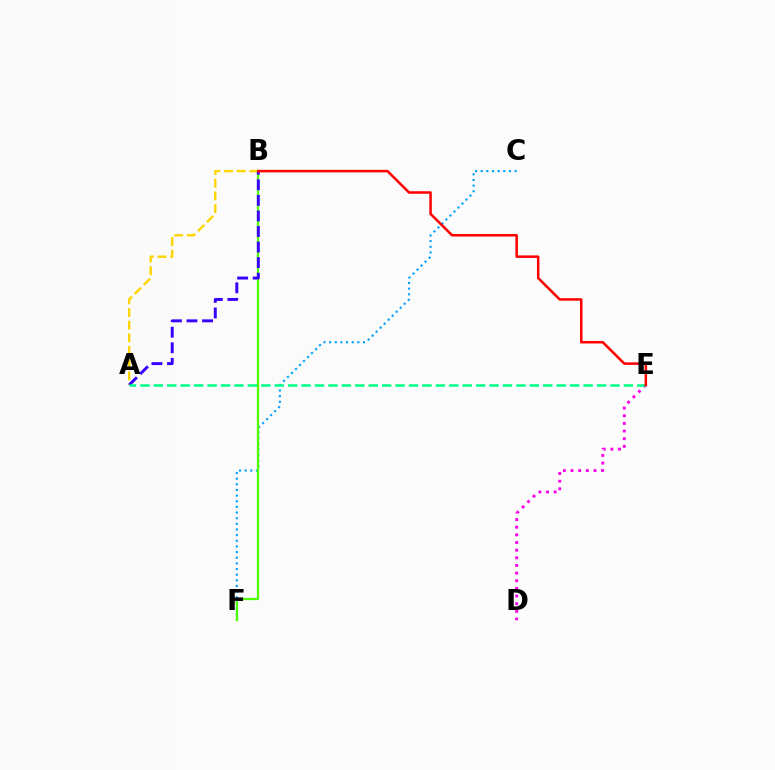{('C', 'F'): [{'color': '#009eff', 'line_style': 'dotted', 'thickness': 1.53}], ('A', 'B'): [{'color': '#ffd500', 'line_style': 'dashed', 'thickness': 1.72}, {'color': '#3700ff', 'line_style': 'dashed', 'thickness': 2.12}], ('B', 'F'): [{'color': '#4fff00', 'line_style': 'solid', 'thickness': 1.63}], ('D', 'E'): [{'color': '#ff00ed', 'line_style': 'dotted', 'thickness': 2.08}], ('A', 'E'): [{'color': '#00ff86', 'line_style': 'dashed', 'thickness': 1.82}], ('B', 'E'): [{'color': '#ff0000', 'line_style': 'solid', 'thickness': 1.81}]}